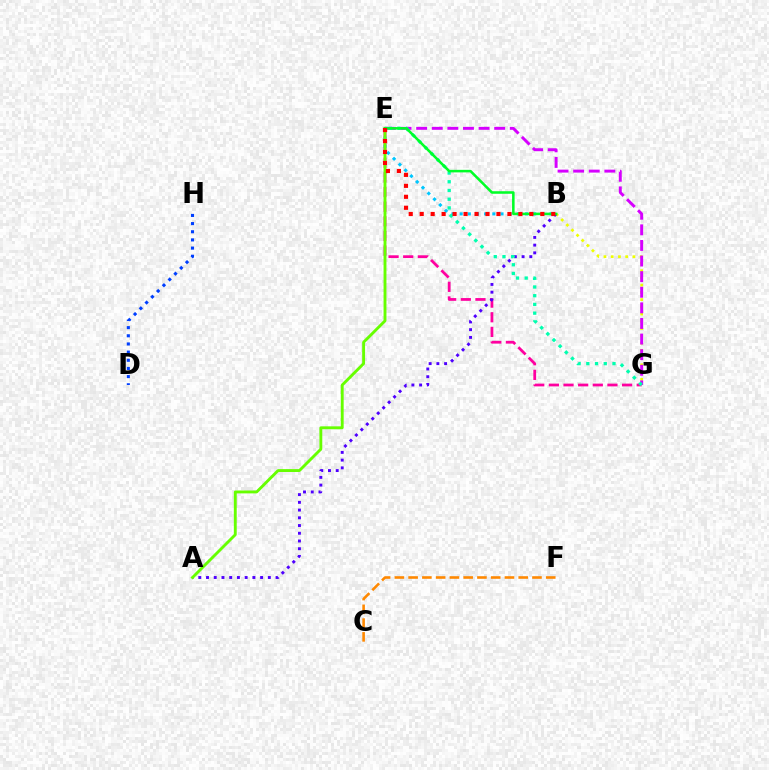{('E', 'G'): [{'color': '#ff00a0', 'line_style': 'dashed', 'thickness': 1.99}, {'color': '#d600ff', 'line_style': 'dashed', 'thickness': 2.12}, {'color': '#00ffaf', 'line_style': 'dotted', 'thickness': 2.37}], ('B', 'G'): [{'color': '#eeff00', 'line_style': 'dotted', 'thickness': 1.97}], ('A', 'B'): [{'color': '#4f00ff', 'line_style': 'dotted', 'thickness': 2.1}], ('B', 'E'): [{'color': '#00c7ff', 'line_style': 'dotted', 'thickness': 2.22}, {'color': '#00ff27', 'line_style': 'solid', 'thickness': 1.83}, {'color': '#ff0000', 'line_style': 'dotted', 'thickness': 2.98}], ('A', 'E'): [{'color': '#66ff00', 'line_style': 'solid', 'thickness': 2.07}], ('C', 'F'): [{'color': '#ff8800', 'line_style': 'dashed', 'thickness': 1.87}], ('D', 'H'): [{'color': '#003fff', 'line_style': 'dotted', 'thickness': 2.22}]}